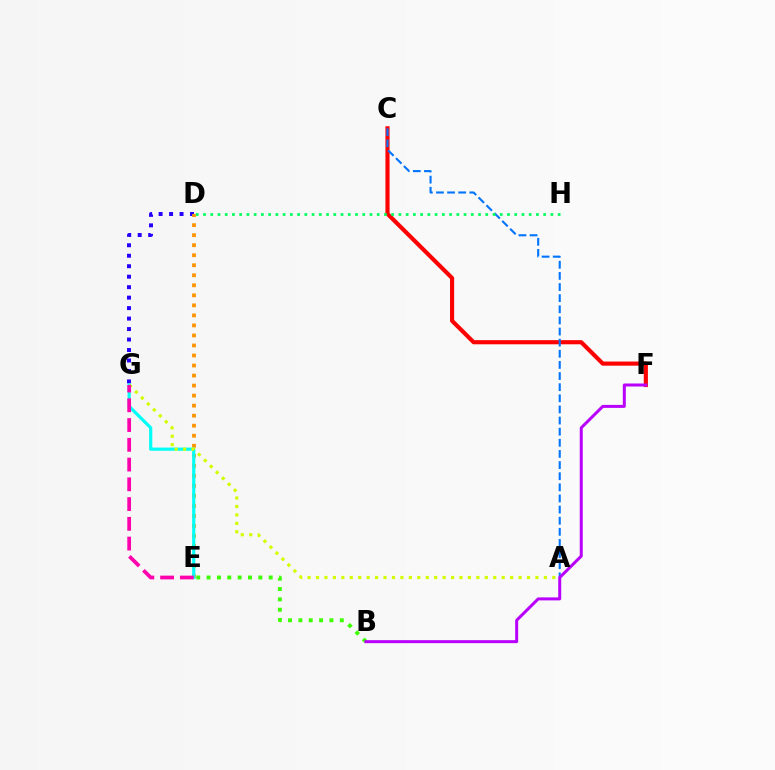{('D', 'G'): [{'color': '#2500ff', 'line_style': 'dotted', 'thickness': 2.85}], ('D', 'E'): [{'color': '#ff9400', 'line_style': 'dotted', 'thickness': 2.72}], ('C', 'F'): [{'color': '#ff0000', 'line_style': 'solid', 'thickness': 2.98}], ('B', 'E'): [{'color': '#3dff00', 'line_style': 'dotted', 'thickness': 2.81}], ('E', 'G'): [{'color': '#00fff6', 'line_style': 'solid', 'thickness': 2.28}, {'color': '#ff00ac', 'line_style': 'dashed', 'thickness': 2.68}], ('A', 'C'): [{'color': '#0074ff', 'line_style': 'dashed', 'thickness': 1.51}], ('A', 'G'): [{'color': '#d1ff00', 'line_style': 'dotted', 'thickness': 2.29}], ('B', 'F'): [{'color': '#b900ff', 'line_style': 'solid', 'thickness': 2.16}], ('D', 'H'): [{'color': '#00ff5c', 'line_style': 'dotted', 'thickness': 1.97}]}